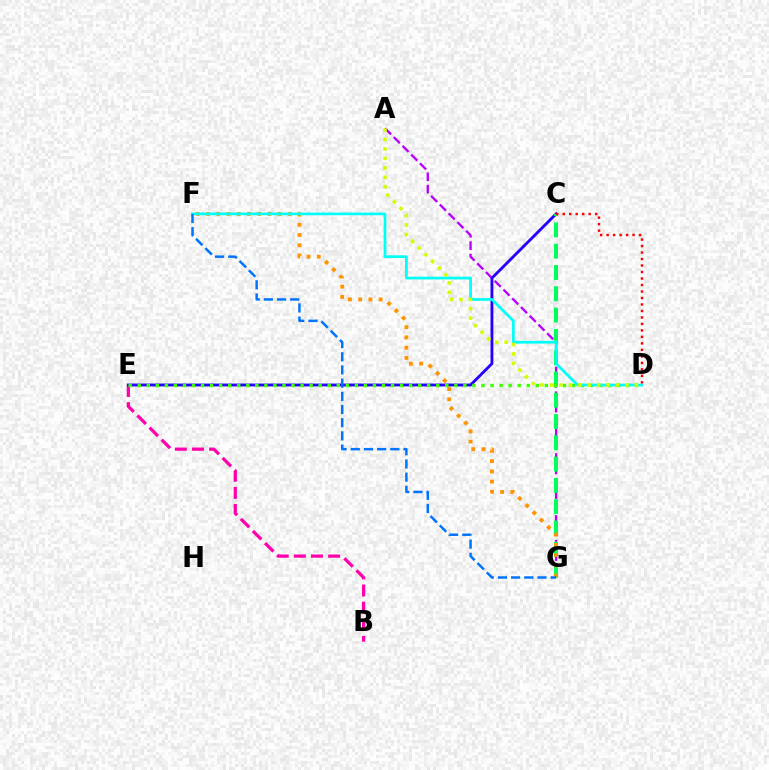{('A', 'G'): [{'color': '#b900ff', 'line_style': 'dashed', 'thickness': 1.68}], ('B', 'E'): [{'color': '#ff00ac', 'line_style': 'dashed', 'thickness': 2.33}], ('C', 'E'): [{'color': '#2500ff', 'line_style': 'solid', 'thickness': 2.05}], ('C', 'G'): [{'color': '#00ff5c', 'line_style': 'dashed', 'thickness': 2.89}], ('D', 'E'): [{'color': '#3dff00', 'line_style': 'dotted', 'thickness': 2.46}], ('F', 'G'): [{'color': '#ff9400', 'line_style': 'dotted', 'thickness': 2.78}, {'color': '#0074ff', 'line_style': 'dashed', 'thickness': 1.79}], ('D', 'F'): [{'color': '#00fff6', 'line_style': 'solid', 'thickness': 1.96}], ('A', 'D'): [{'color': '#d1ff00', 'line_style': 'dotted', 'thickness': 2.56}], ('C', 'D'): [{'color': '#ff0000', 'line_style': 'dotted', 'thickness': 1.76}]}